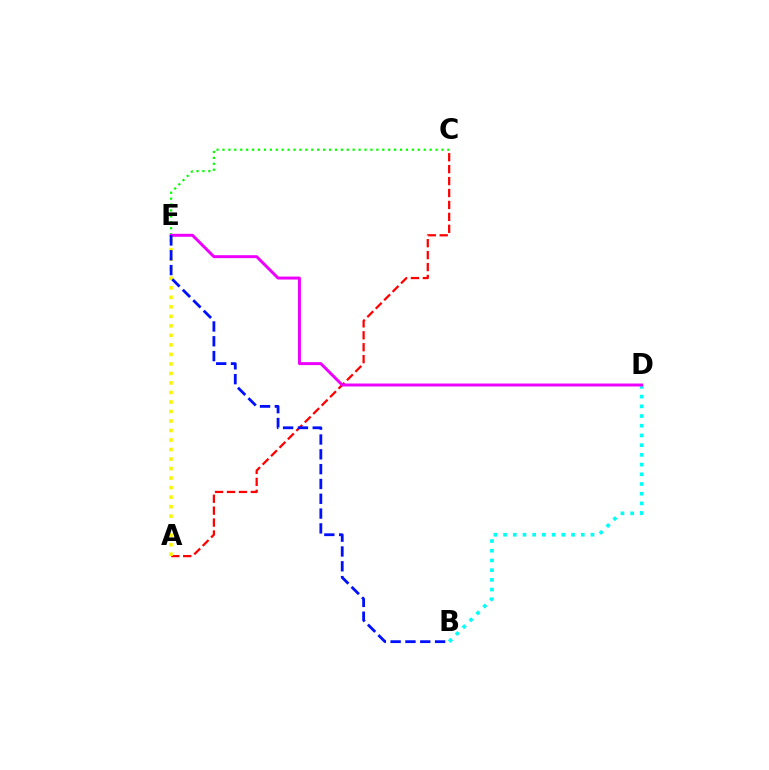{('A', 'C'): [{'color': '#ff0000', 'line_style': 'dashed', 'thickness': 1.62}], ('B', 'D'): [{'color': '#00fff6', 'line_style': 'dotted', 'thickness': 2.64}], ('A', 'E'): [{'color': '#fcf500', 'line_style': 'dotted', 'thickness': 2.59}], ('C', 'E'): [{'color': '#08ff00', 'line_style': 'dotted', 'thickness': 1.61}], ('D', 'E'): [{'color': '#ee00ff', 'line_style': 'solid', 'thickness': 2.13}], ('B', 'E'): [{'color': '#0010ff', 'line_style': 'dashed', 'thickness': 2.01}]}